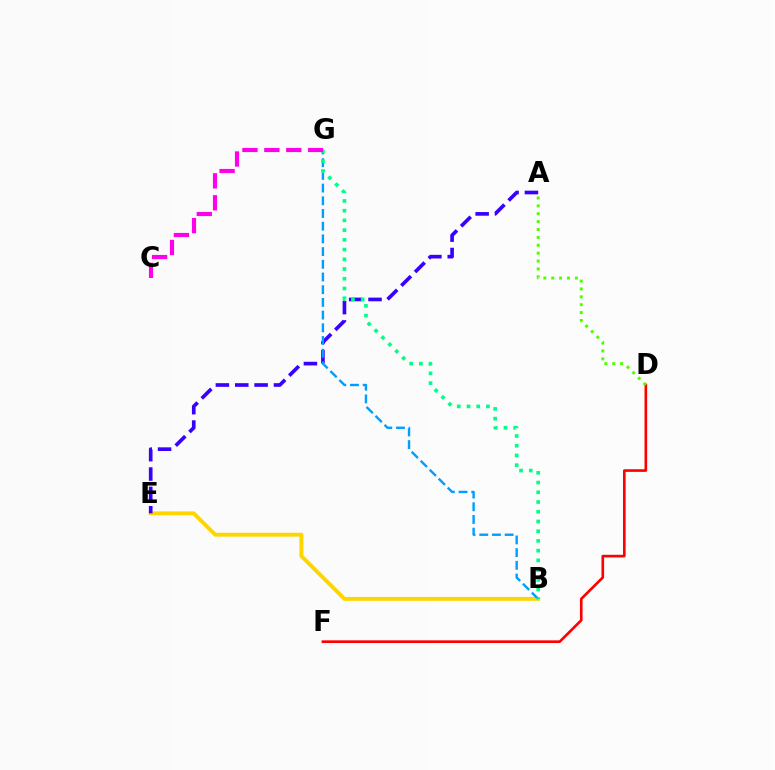{('B', 'E'): [{'color': '#ffd500', 'line_style': 'solid', 'thickness': 2.81}], ('D', 'F'): [{'color': '#ff0000', 'line_style': 'solid', 'thickness': 1.9}], ('A', 'E'): [{'color': '#3700ff', 'line_style': 'dashed', 'thickness': 2.63}], ('B', 'G'): [{'color': '#009eff', 'line_style': 'dashed', 'thickness': 1.73}, {'color': '#00ff86', 'line_style': 'dotted', 'thickness': 2.64}], ('C', 'G'): [{'color': '#ff00ed', 'line_style': 'dashed', 'thickness': 2.98}], ('A', 'D'): [{'color': '#4fff00', 'line_style': 'dotted', 'thickness': 2.14}]}